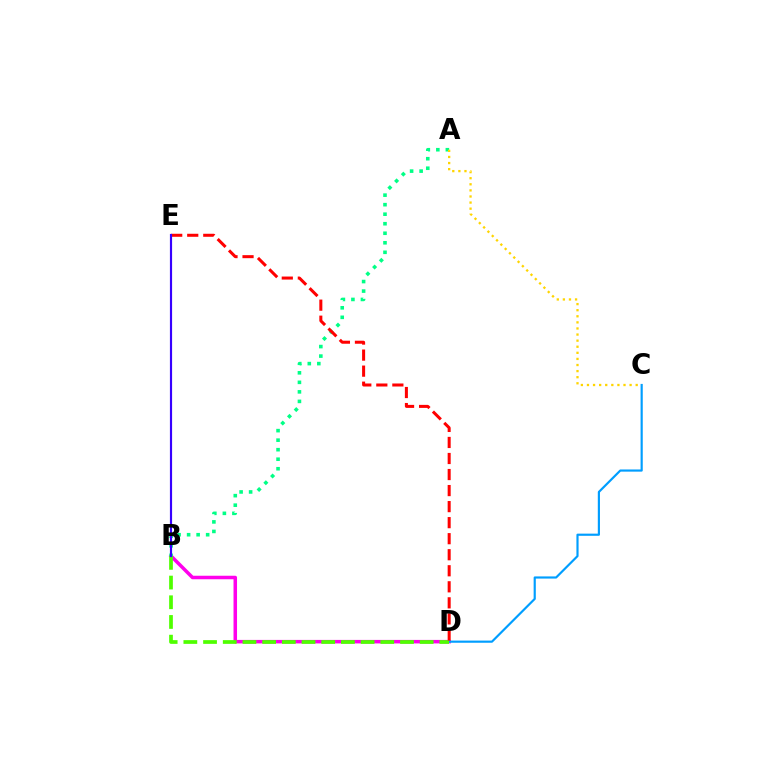{('B', 'D'): [{'color': '#ff00ed', 'line_style': 'solid', 'thickness': 2.53}, {'color': '#4fff00', 'line_style': 'dashed', 'thickness': 2.68}], ('C', 'D'): [{'color': '#009eff', 'line_style': 'solid', 'thickness': 1.56}], ('A', 'B'): [{'color': '#00ff86', 'line_style': 'dotted', 'thickness': 2.59}], ('D', 'E'): [{'color': '#ff0000', 'line_style': 'dashed', 'thickness': 2.18}], ('A', 'C'): [{'color': '#ffd500', 'line_style': 'dotted', 'thickness': 1.65}], ('B', 'E'): [{'color': '#3700ff', 'line_style': 'solid', 'thickness': 1.56}]}